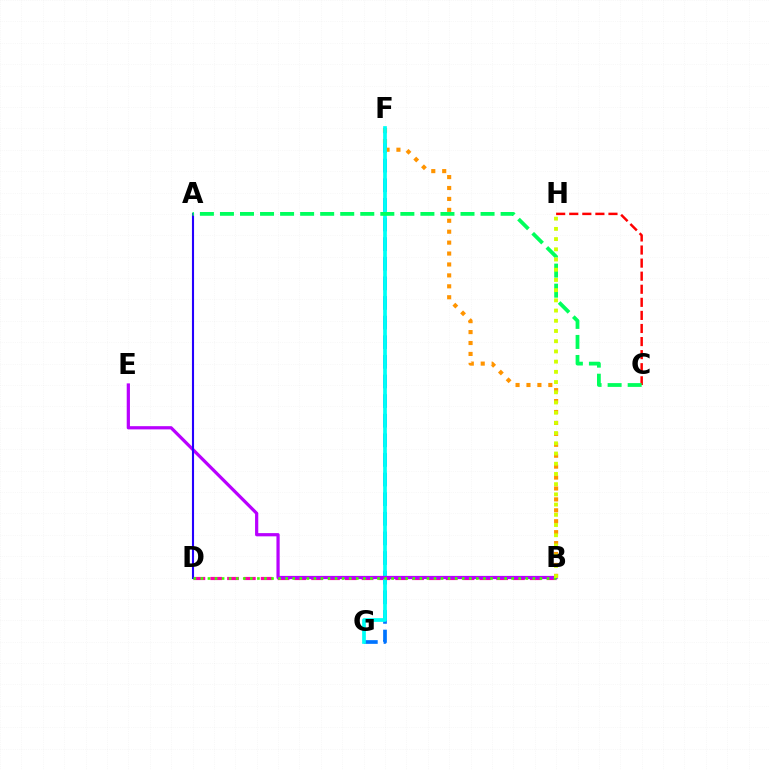{('F', 'G'): [{'color': '#0074ff', 'line_style': 'dashed', 'thickness': 2.67}, {'color': '#00fff6', 'line_style': 'solid', 'thickness': 2.67}], ('B', 'D'): [{'color': '#ff00ac', 'line_style': 'dashed', 'thickness': 2.29}, {'color': '#3dff00', 'line_style': 'dotted', 'thickness': 1.92}], ('B', 'F'): [{'color': '#ff9400', 'line_style': 'dotted', 'thickness': 2.97}], ('C', 'H'): [{'color': '#ff0000', 'line_style': 'dashed', 'thickness': 1.78}], ('B', 'E'): [{'color': '#b900ff', 'line_style': 'solid', 'thickness': 2.32}], ('A', 'D'): [{'color': '#2500ff', 'line_style': 'solid', 'thickness': 1.51}], ('A', 'C'): [{'color': '#00ff5c', 'line_style': 'dashed', 'thickness': 2.72}], ('B', 'H'): [{'color': '#d1ff00', 'line_style': 'dotted', 'thickness': 2.77}]}